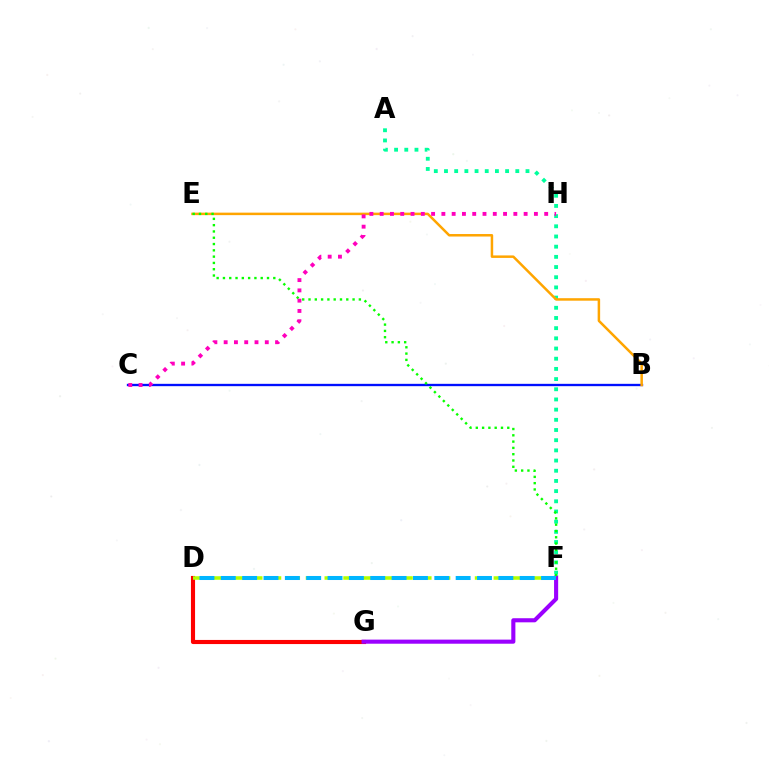{('D', 'G'): [{'color': '#ff0000', 'line_style': 'solid', 'thickness': 2.96}], ('B', 'C'): [{'color': '#0010ff', 'line_style': 'solid', 'thickness': 1.68}], ('F', 'G'): [{'color': '#9b00ff', 'line_style': 'solid', 'thickness': 2.95}], ('A', 'F'): [{'color': '#00ff9d', 'line_style': 'dotted', 'thickness': 2.77}], ('B', 'E'): [{'color': '#ffa500', 'line_style': 'solid', 'thickness': 1.8}], ('D', 'F'): [{'color': '#b3ff00', 'line_style': 'dashed', 'thickness': 2.55}, {'color': '#00b5ff', 'line_style': 'dashed', 'thickness': 2.9}], ('E', 'F'): [{'color': '#08ff00', 'line_style': 'dotted', 'thickness': 1.71}], ('C', 'H'): [{'color': '#ff00bd', 'line_style': 'dotted', 'thickness': 2.79}]}